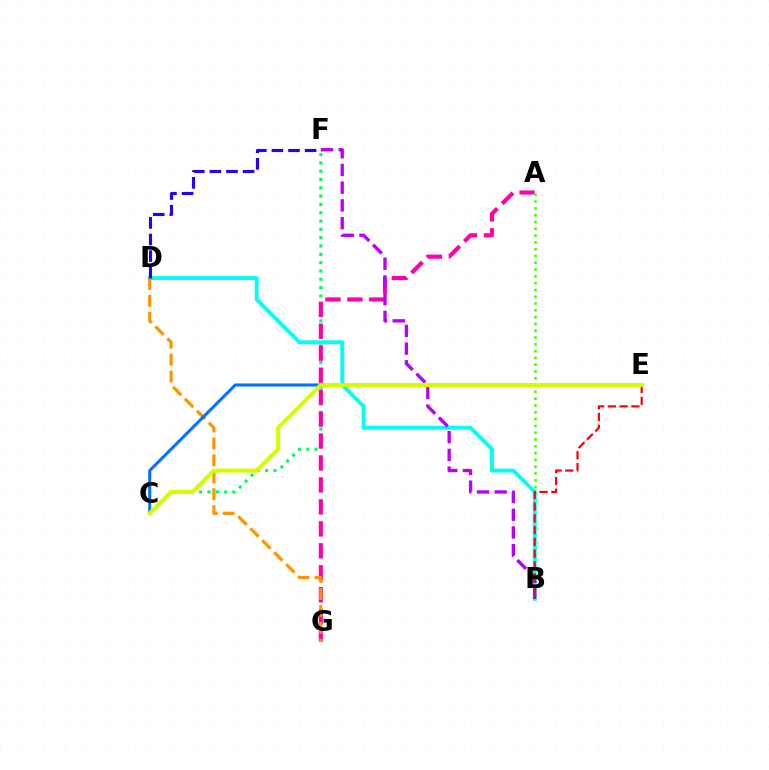{('C', 'F'): [{'color': '#00ff5c', 'line_style': 'dotted', 'thickness': 2.26}], ('A', 'G'): [{'color': '#ff00ac', 'line_style': 'dashed', 'thickness': 2.98}], ('A', 'B'): [{'color': '#3dff00', 'line_style': 'dotted', 'thickness': 1.85}], ('B', 'D'): [{'color': '#00fff6', 'line_style': 'solid', 'thickness': 2.8}], ('D', 'G'): [{'color': '#ff9400', 'line_style': 'dashed', 'thickness': 2.3}], ('B', 'F'): [{'color': '#b900ff', 'line_style': 'dashed', 'thickness': 2.41}], ('B', 'E'): [{'color': '#ff0000', 'line_style': 'dashed', 'thickness': 1.6}], ('D', 'F'): [{'color': '#2500ff', 'line_style': 'dashed', 'thickness': 2.26}], ('C', 'E'): [{'color': '#0074ff', 'line_style': 'solid', 'thickness': 2.22}, {'color': '#d1ff00', 'line_style': 'solid', 'thickness': 2.91}]}